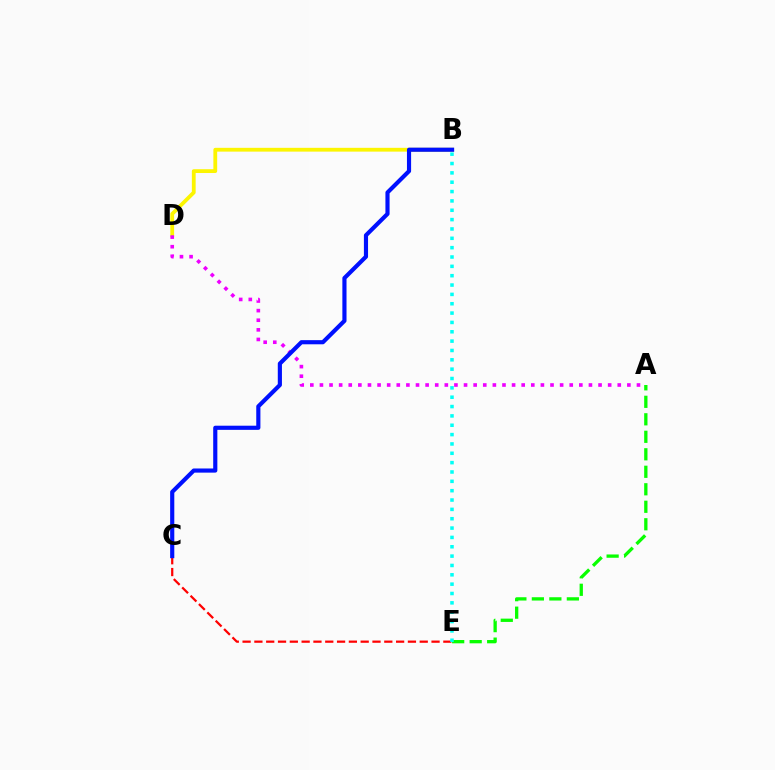{('B', 'D'): [{'color': '#fcf500', 'line_style': 'solid', 'thickness': 2.73}], ('A', 'E'): [{'color': '#08ff00', 'line_style': 'dashed', 'thickness': 2.38}], ('C', 'E'): [{'color': '#ff0000', 'line_style': 'dashed', 'thickness': 1.6}], ('A', 'D'): [{'color': '#ee00ff', 'line_style': 'dotted', 'thickness': 2.61}], ('B', 'C'): [{'color': '#0010ff', 'line_style': 'solid', 'thickness': 2.99}], ('B', 'E'): [{'color': '#00fff6', 'line_style': 'dotted', 'thickness': 2.54}]}